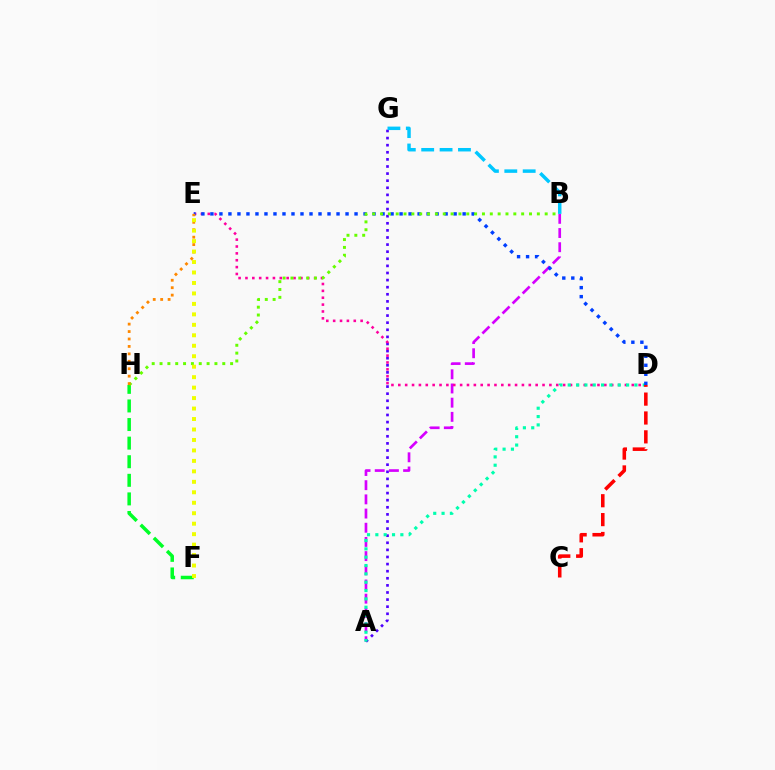{('F', 'H'): [{'color': '#00ff27', 'line_style': 'dashed', 'thickness': 2.53}], ('A', 'B'): [{'color': '#d600ff', 'line_style': 'dashed', 'thickness': 1.93}], ('A', 'G'): [{'color': '#4f00ff', 'line_style': 'dotted', 'thickness': 1.93}], ('D', 'E'): [{'color': '#ff00a0', 'line_style': 'dotted', 'thickness': 1.87}, {'color': '#003fff', 'line_style': 'dotted', 'thickness': 2.45}], ('B', 'G'): [{'color': '#00c7ff', 'line_style': 'dashed', 'thickness': 2.5}], ('A', 'D'): [{'color': '#00ffaf', 'line_style': 'dotted', 'thickness': 2.27}], ('C', 'D'): [{'color': '#ff0000', 'line_style': 'dashed', 'thickness': 2.56}], ('B', 'H'): [{'color': '#66ff00', 'line_style': 'dotted', 'thickness': 2.13}], ('E', 'H'): [{'color': '#ff8800', 'line_style': 'dotted', 'thickness': 2.02}], ('E', 'F'): [{'color': '#eeff00', 'line_style': 'dotted', 'thickness': 2.84}]}